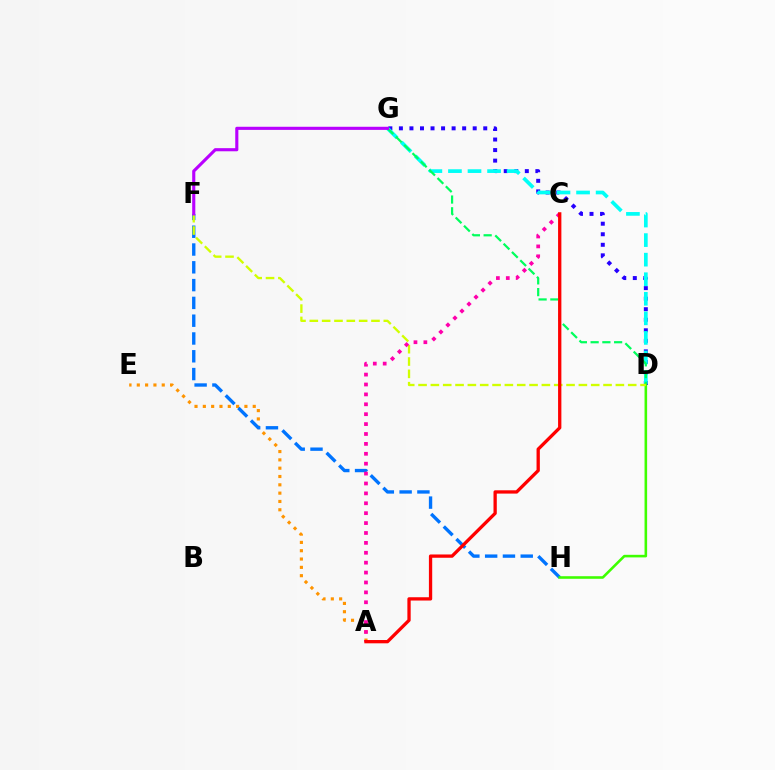{('A', 'E'): [{'color': '#ff9400', 'line_style': 'dotted', 'thickness': 2.26}], ('D', 'G'): [{'color': '#2500ff', 'line_style': 'dotted', 'thickness': 2.86}, {'color': '#00fff6', 'line_style': 'dashed', 'thickness': 2.66}, {'color': '#00ff5c', 'line_style': 'dashed', 'thickness': 1.6}], ('F', 'H'): [{'color': '#0074ff', 'line_style': 'dashed', 'thickness': 2.42}], ('D', 'H'): [{'color': '#3dff00', 'line_style': 'solid', 'thickness': 1.86}], ('D', 'F'): [{'color': '#d1ff00', 'line_style': 'dashed', 'thickness': 1.68}], ('F', 'G'): [{'color': '#b900ff', 'line_style': 'solid', 'thickness': 2.24}], ('A', 'C'): [{'color': '#ff00ac', 'line_style': 'dotted', 'thickness': 2.69}, {'color': '#ff0000', 'line_style': 'solid', 'thickness': 2.37}]}